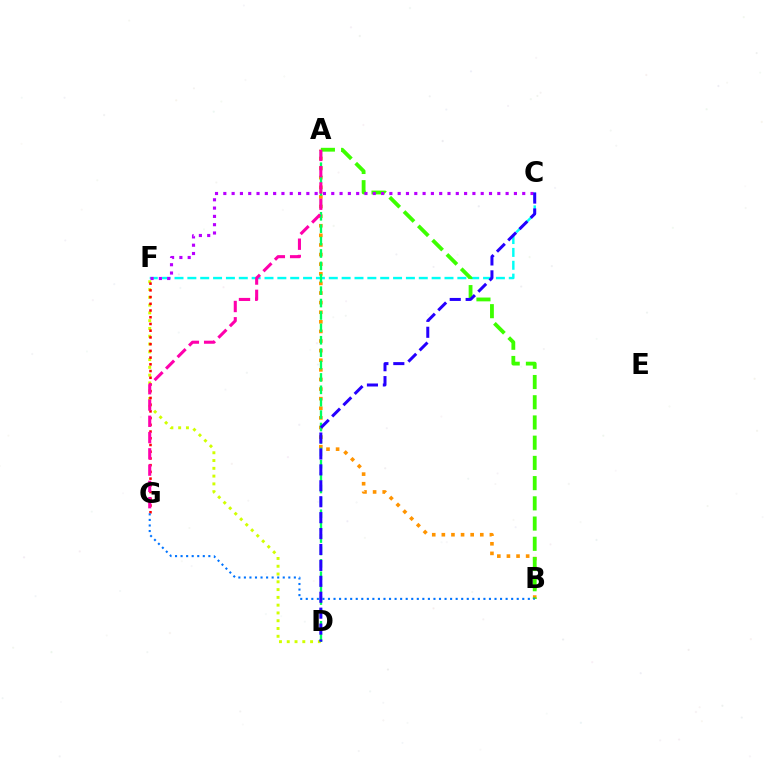{('C', 'F'): [{'color': '#00fff6', 'line_style': 'dashed', 'thickness': 1.75}, {'color': '#b900ff', 'line_style': 'dotted', 'thickness': 2.26}], ('A', 'B'): [{'color': '#ff9400', 'line_style': 'dotted', 'thickness': 2.61}, {'color': '#3dff00', 'line_style': 'dashed', 'thickness': 2.75}], ('D', 'F'): [{'color': '#d1ff00', 'line_style': 'dotted', 'thickness': 2.11}], ('F', 'G'): [{'color': '#ff0000', 'line_style': 'dotted', 'thickness': 1.83}], ('A', 'D'): [{'color': '#00ff5c', 'line_style': 'dashed', 'thickness': 1.68}], ('B', 'G'): [{'color': '#0074ff', 'line_style': 'dotted', 'thickness': 1.51}], ('A', 'G'): [{'color': '#ff00ac', 'line_style': 'dashed', 'thickness': 2.21}], ('C', 'D'): [{'color': '#2500ff', 'line_style': 'dashed', 'thickness': 2.16}]}